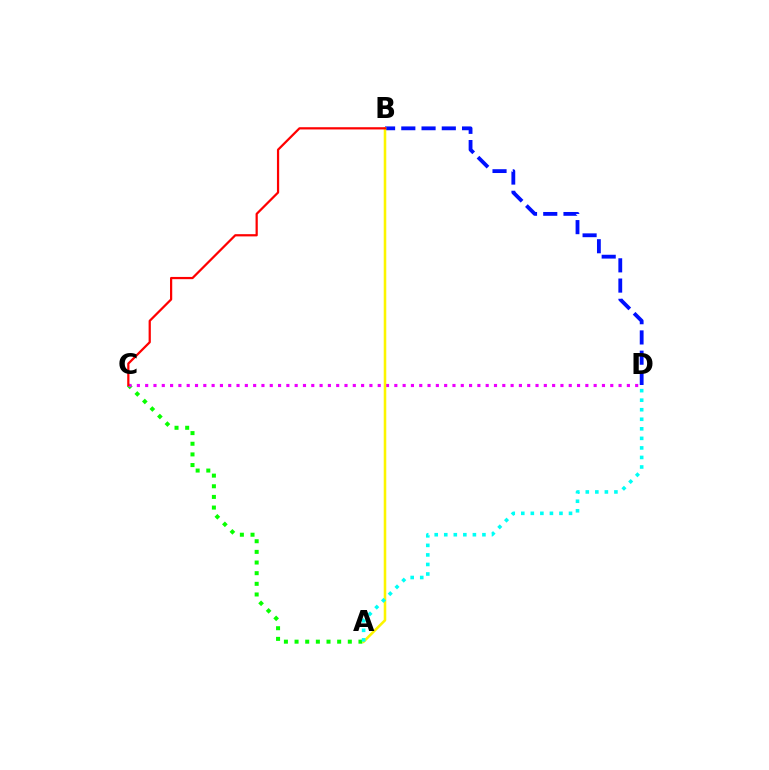{('B', 'D'): [{'color': '#0010ff', 'line_style': 'dashed', 'thickness': 2.75}], ('A', 'C'): [{'color': '#08ff00', 'line_style': 'dotted', 'thickness': 2.89}], ('C', 'D'): [{'color': '#ee00ff', 'line_style': 'dotted', 'thickness': 2.26}], ('A', 'B'): [{'color': '#fcf500', 'line_style': 'solid', 'thickness': 1.85}], ('B', 'C'): [{'color': '#ff0000', 'line_style': 'solid', 'thickness': 1.61}], ('A', 'D'): [{'color': '#00fff6', 'line_style': 'dotted', 'thickness': 2.59}]}